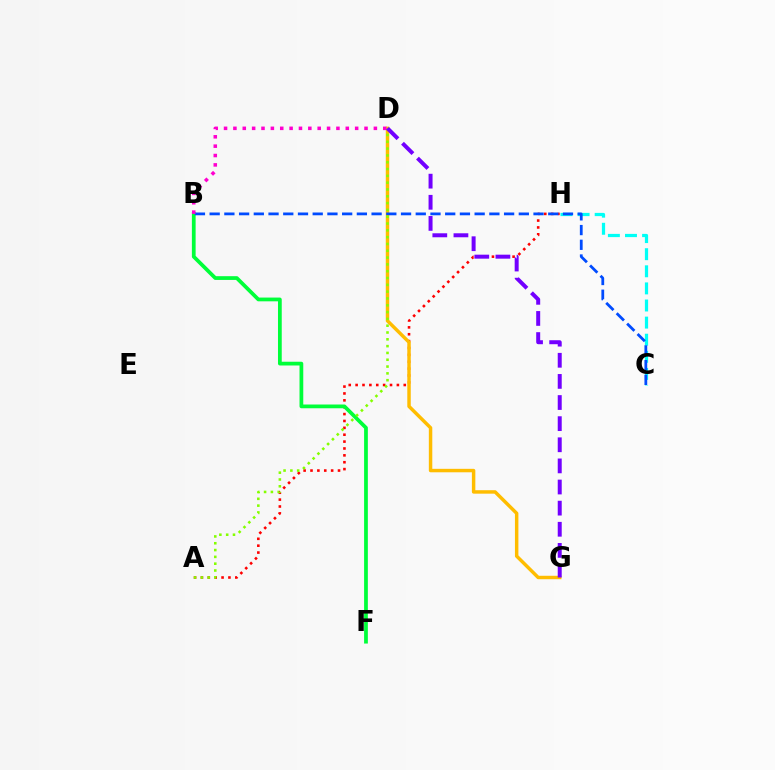{('C', 'H'): [{'color': '#00fff6', 'line_style': 'dashed', 'thickness': 2.32}], ('A', 'H'): [{'color': '#ff0000', 'line_style': 'dotted', 'thickness': 1.87}], ('D', 'G'): [{'color': '#ffbd00', 'line_style': 'solid', 'thickness': 2.49}, {'color': '#7200ff', 'line_style': 'dashed', 'thickness': 2.87}], ('B', 'F'): [{'color': '#00ff39', 'line_style': 'solid', 'thickness': 2.7}], ('B', 'C'): [{'color': '#004bff', 'line_style': 'dashed', 'thickness': 2.0}], ('A', 'D'): [{'color': '#84ff00', 'line_style': 'dotted', 'thickness': 1.85}], ('B', 'D'): [{'color': '#ff00cf', 'line_style': 'dotted', 'thickness': 2.54}]}